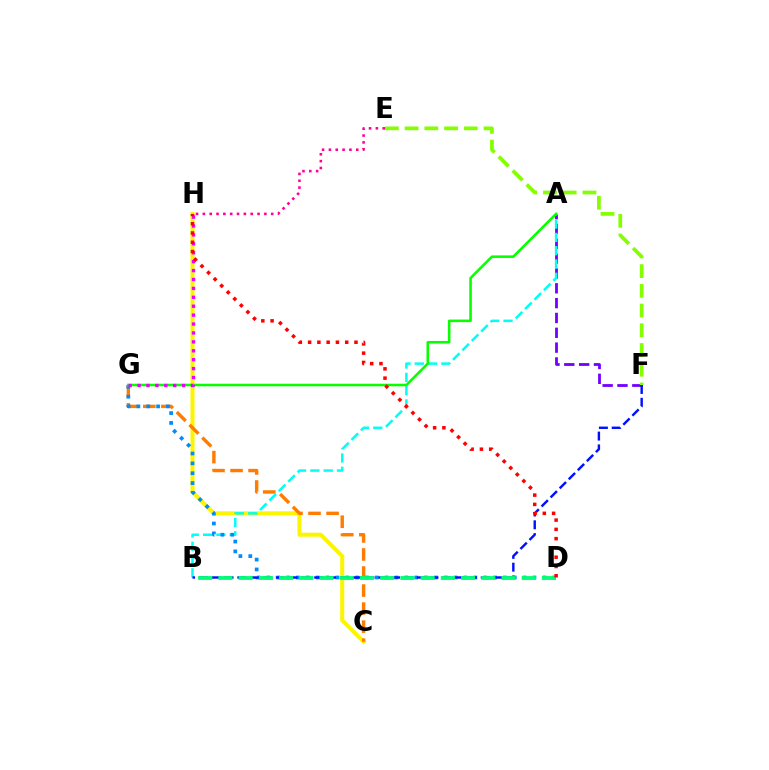{('C', 'H'): [{'color': '#fcf500', 'line_style': 'solid', 'thickness': 2.92}], ('A', 'F'): [{'color': '#7200ff', 'line_style': 'dashed', 'thickness': 2.02}], ('A', 'B'): [{'color': '#00fff6', 'line_style': 'dashed', 'thickness': 1.81}], ('C', 'G'): [{'color': '#ff7c00', 'line_style': 'dashed', 'thickness': 2.45}], ('E', 'H'): [{'color': '#ff0094', 'line_style': 'dotted', 'thickness': 1.86}], ('D', 'G'): [{'color': '#008cff', 'line_style': 'dotted', 'thickness': 2.68}], ('A', 'G'): [{'color': '#08ff00', 'line_style': 'solid', 'thickness': 1.84}], ('G', 'H'): [{'color': '#ee00ff', 'line_style': 'dotted', 'thickness': 2.42}], ('E', 'F'): [{'color': '#84ff00', 'line_style': 'dashed', 'thickness': 2.68}], ('B', 'F'): [{'color': '#0010ff', 'line_style': 'dashed', 'thickness': 1.74}], ('B', 'D'): [{'color': '#00ff74', 'line_style': 'dashed', 'thickness': 2.75}], ('D', 'H'): [{'color': '#ff0000', 'line_style': 'dotted', 'thickness': 2.52}]}